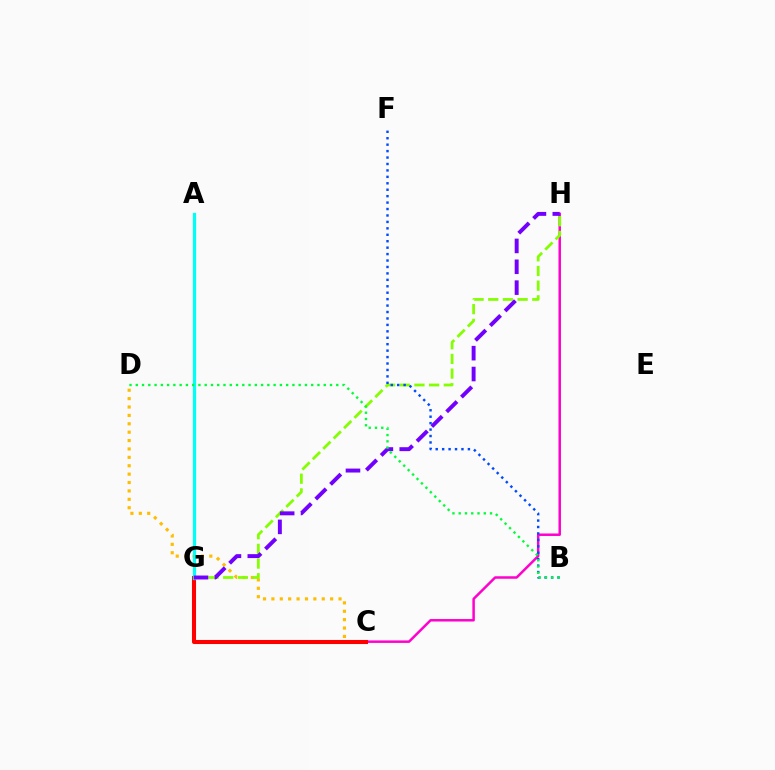{('C', 'D'): [{'color': '#ffbd00', 'line_style': 'dotted', 'thickness': 2.28}], ('C', 'H'): [{'color': '#ff00cf', 'line_style': 'solid', 'thickness': 1.8}], ('C', 'G'): [{'color': '#ff0000', 'line_style': 'solid', 'thickness': 2.93}], ('A', 'G'): [{'color': '#00fff6', 'line_style': 'solid', 'thickness': 2.32}], ('G', 'H'): [{'color': '#84ff00', 'line_style': 'dashed', 'thickness': 1.99}, {'color': '#7200ff', 'line_style': 'dashed', 'thickness': 2.83}], ('B', 'F'): [{'color': '#004bff', 'line_style': 'dotted', 'thickness': 1.75}], ('B', 'D'): [{'color': '#00ff39', 'line_style': 'dotted', 'thickness': 1.7}]}